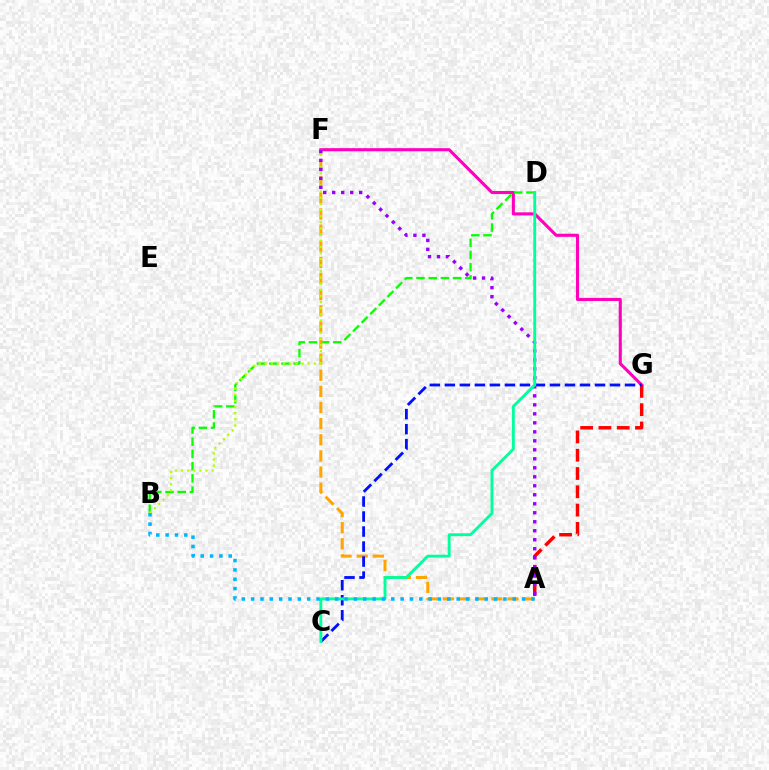{('F', 'G'): [{'color': '#ff00bd', 'line_style': 'solid', 'thickness': 2.23}], ('B', 'D'): [{'color': '#08ff00', 'line_style': 'dashed', 'thickness': 1.66}], ('A', 'G'): [{'color': '#ff0000', 'line_style': 'dashed', 'thickness': 2.48}], ('A', 'F'): [{'color': '#ffa500', 'line_style': 'dashed', 'thickness': 2.19}, {'color': '#9b00ff', 'line_style': 'dotted', 'thickness': 2.44}], ('B', 'F'): [{'color': '#b3ff00', 'line_style': 'dotted', 'thickness': 1.67}], ('C', 'G'): [{'color': '#0010ff', 'line_style': 'dashed', 'thickness': 2.04}], ('C', 'D'): [{'color': '#00ff9d', 'line_style': 'solid', 'thickness': 2.07}], ('A', 'B'): [{'color': '#00b5ff', 'line_style': 'dotted', 'thickness': 2.54}]}